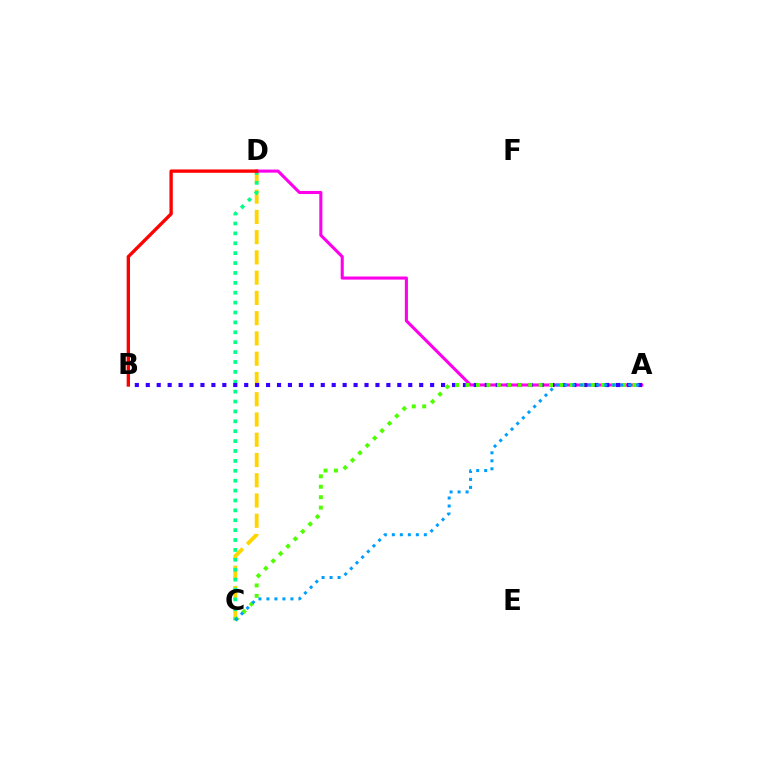{('C', 'D'): [{'color': '#ffd500', 'line_style': 'dashed', 'thickness': 2.75}, {'color': '#00ff86', 'line_style': 'dotted', 'thickness': 2.69}], ('A', 'D'): [{'color': '#ff00ed', 'line_style': 'solid', 'thickness': 2.22}], ('A', 'B'): [{'color': '#3700ff', 'line_style': 'dotted', 'thickness': 2.97}], ('A', 'C'): [{'color': '#4fff00', 'line_style': 'dotted', 'thickness': 2.84}, {'color': '#009eff', 'line_style': 'dotted', 'thickness': 2.17}], ('B', 'D'): [{'color': '#ff0000', 'line_style': 'solid', 'thickness': 2.4}]}